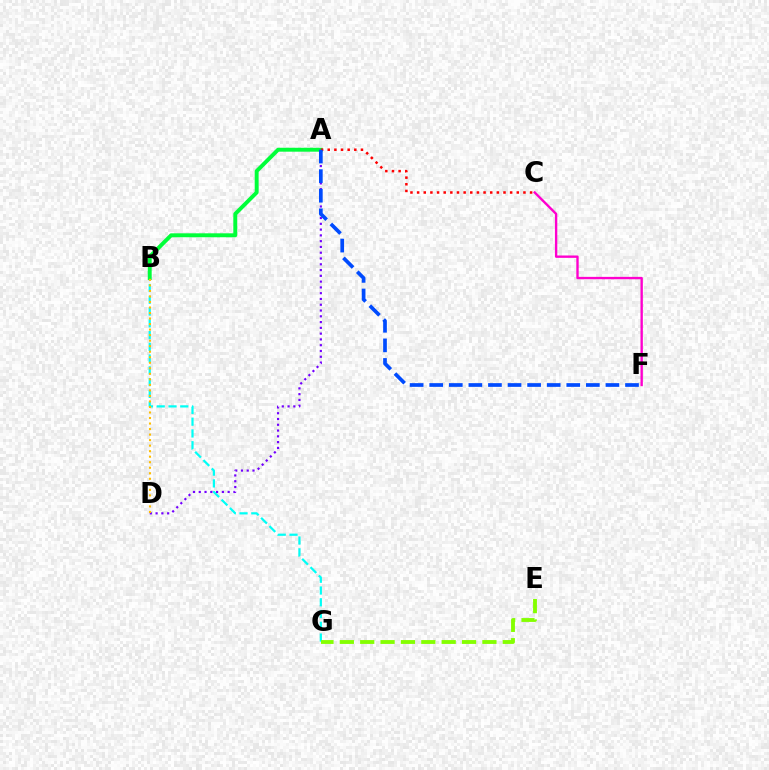{('B', 'G'): [{'color': '#00fff6', 'line_style': 'dashed', 'thickness': 1.6}], ('A', 'D'): [{'color': '#7200ff', 'line_style': 'dotted', 'thickness': 1.57}], ('E', 'G'): [{'color': '#84ff00', 'line_style': 'dashed', 'thickness': 2.77}], ('C', 'F'): [{'color': '#ff00cf', 'line_style': 'solid', 'thickness': 1.7}], ('A', 'B'): [{'color': '#00ff39', 'line_style': 'solid', 'thickness': 2.82}], ('B', 'D'): [{'color': '#ffbd00', 'line_style': 'dotted', 'thickness': 1.5}], ('A', 'C'): [{'color': '#ff0000', 'line_style': 'dotted', 'thickness': 1.81}], ('A', 'F'): [{'color': '#004bff', 'line_style': 'dashed', 'thickness': 2.66}]}